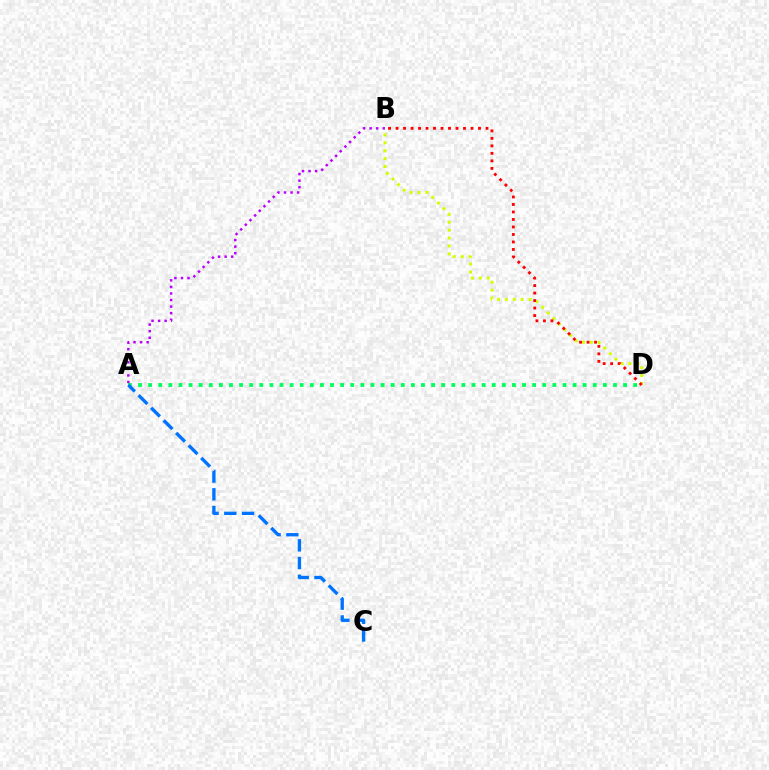{('A', 'D'): [{'color': '#00ff5c', 'line_style': 'dotted', 'thickness': 2.75}], ('A', 'C'): [{'color': '#0074ff', 'line_style': 'dashed', 'thickness': 2.41}], ('A', 'B'): [{'color': '#b900ff', 'line_style': 'dotted', 'thickness': 1.78}], ('B', 'D'): [{'color': '#d1ff00', 'line_style': 'dotted', 'thickness': 2.15}, {'color': '#ff0000', 'line_style': 'dotted', 'thickness': 2.04}]}